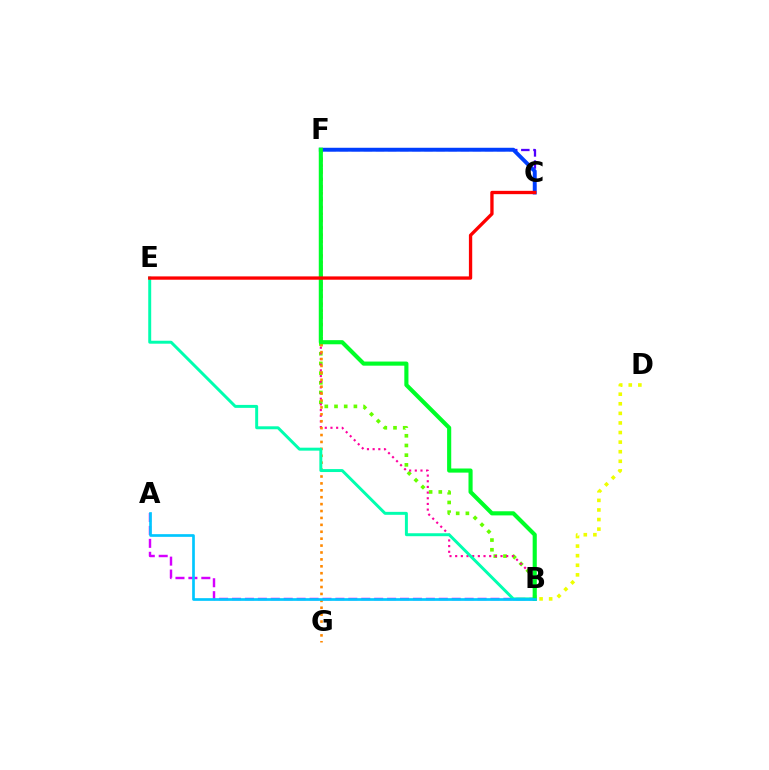{('C', 'F'): [{'color': '#4f00ff', 'line_style': 'dashed', 'thickness': 1.65}, {'color': '#003fff', 'line_style': 'solid', 'thickness': 2.81}], ('B', 'D'): [{'color': '#eeff00', 'line_style': 'dotted', 'thickness': 2.6}], ('A', 'B'): [{'color': '#d600ff', 'line_style': 'dashed', 'thickness': 1.76}, {'color': '#00c7ff', 'line_style': 'solid', 'thickness': 1.93}], ('B', 'F'): [{'color': '#66ff00', 'line_style': 'dotted', 'thickness': 2.63}, {'color': '#ff00a0', 'line_style': 'dotted', 'thickness': 1.54}, {'color': '#00ff27', 'line_style': 'solid', 'thickness': 2.97}], ('F', 'G'): [{'color': '#ff8800', 'line_style': 'dotted', 'thickness': 1.88}], ('B', 'E'): [{'color': '#00ffaf', 'line_style': 'solid', 'thickness': 2.13}], ('C', 'E'): [{'color': '#ff0000', 'line_style': 'solid', 'thickness': 2.39}]}